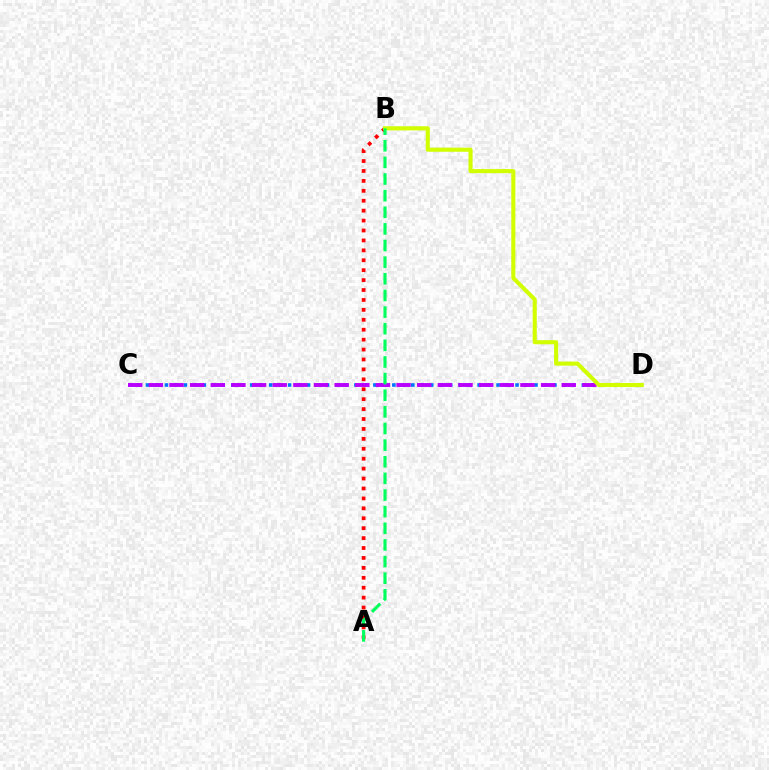{('C', 'D'): [{'color': '#0074ff', 'line_style': 'dotted', 'thickness': 2.57}, {'color': '#b900ff', 'line_style': 'dashed', 'thickness': 2.8}], ('A', 'B'): [{'color': '#ff0000', 'line_style': 'dotted', 'thickness': 2.7}, {'color': '#00ff5c', 'line_style': 'dashed', 'thickness': 2.26}], ('B', 'D'): [{'color': '#d1ff00', 'line_style': 'solid', 'thickness': 2.95}]}